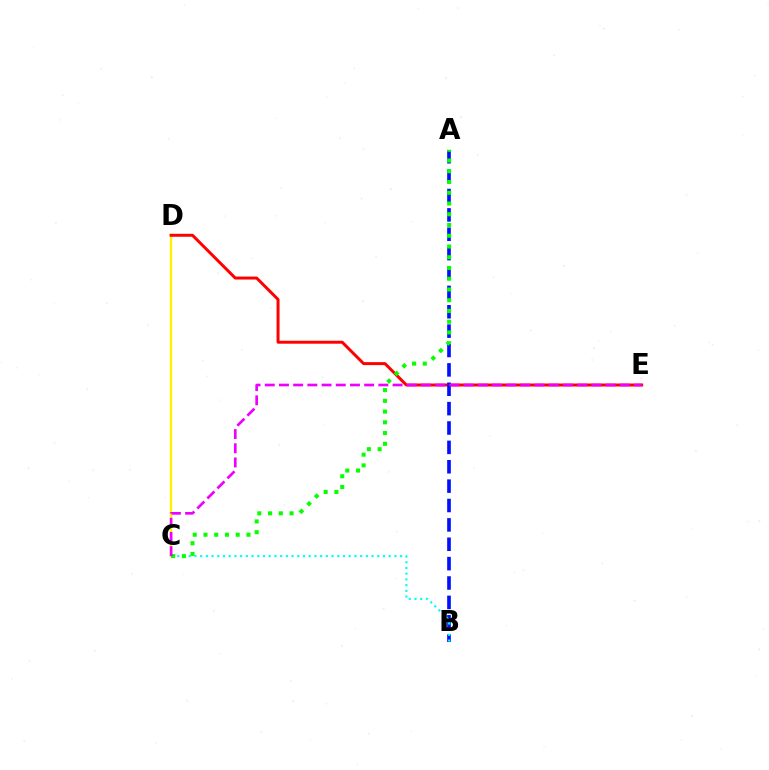{('C', 'D'): [{'color': '#fcf500', 'line_style': 'solid', 'thickness': 1.67}], ('D', 'E'): [{'color': '#ff0000', 'line_style': 'solid', 'thickness': 2.14}], ('A', 'B'): [{'color': '#0010ff', 'line_style': 'dashed', 'thickness': 2.63}], ('B', 'C'): [{'color': '#00fff6', 'line_style': 'dotted', 'thickness': 1.55}], ('A', 'C'): [{'color': '#08ff00', 'line_style': 'dotted', 'thickness': 2.92}], ('C', 'E'): [{'color': '#ee00ff', 'line_style': 'dashed', 'thickness': 1.93}]}